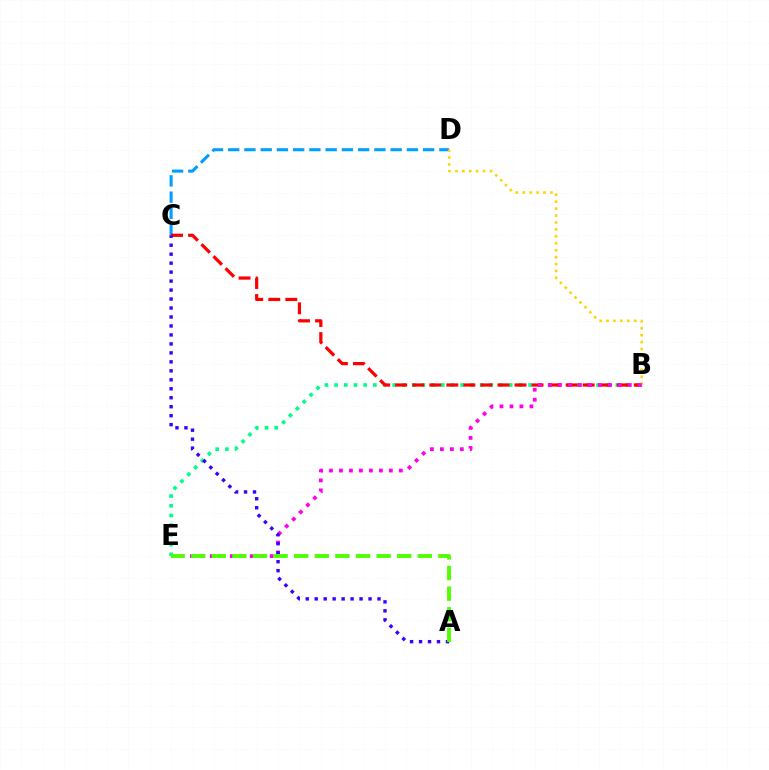{('C', 'D'): [{'color': '#009eff', 'line_style': 'dashed', 'thickness': 2.21}], ('B', 'E'): [{'color': '#00ff86', 'line_style': 'dotted', 'thickness': 2.64}, {'color': '#ff00ed', 'line_style': 'dotted', 'thickness': 2.71}], ('B', 'C'): [{'color': '#ff0000', 'line_style': 'dashed', 'thickness': 2.31}], ('B', 'D'): [{'color': '#ffd500', 'line_style': 'dotted', 'thickness': 1.88}], ('A', 'C'): [{'color': '#3700ff', 'line_style': 'dotted', 'thickness': 2.44}], ('A', 'E'): [{'color': '#4fff00', 'line_style': 'dashed', 'thickness': 2.8}]}